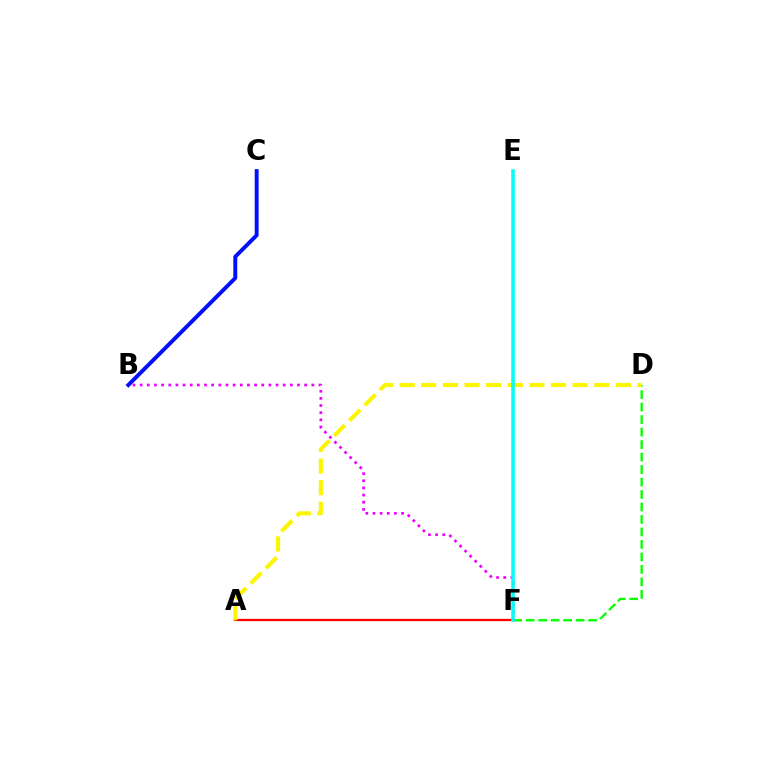{('D', 'F'): [{'color': '#08ff00', 'line_style': 'dashed', 'thickness': 1.7}], ('B', 'C'): [{'color': '#0010ff', 'line_style': 'solid', 'thickness': 2.83}], ('A', 'F'): [{'color': '#ff0000', 'line_style': 'solid', 'thickness': 1.61}], ('A', 'D'): [{'color': '#fcf500', 'line_style': 'dashed', 'thickness': 2.94}], ('B', 'F'): [{'color': '#ee00ff', 'line_style': 'dotted', 'thickness': 1.94}], ('E', 'F'): [{'color': '#00fff6', 'line_style': 'solid', 'thickness': 2.53}]}